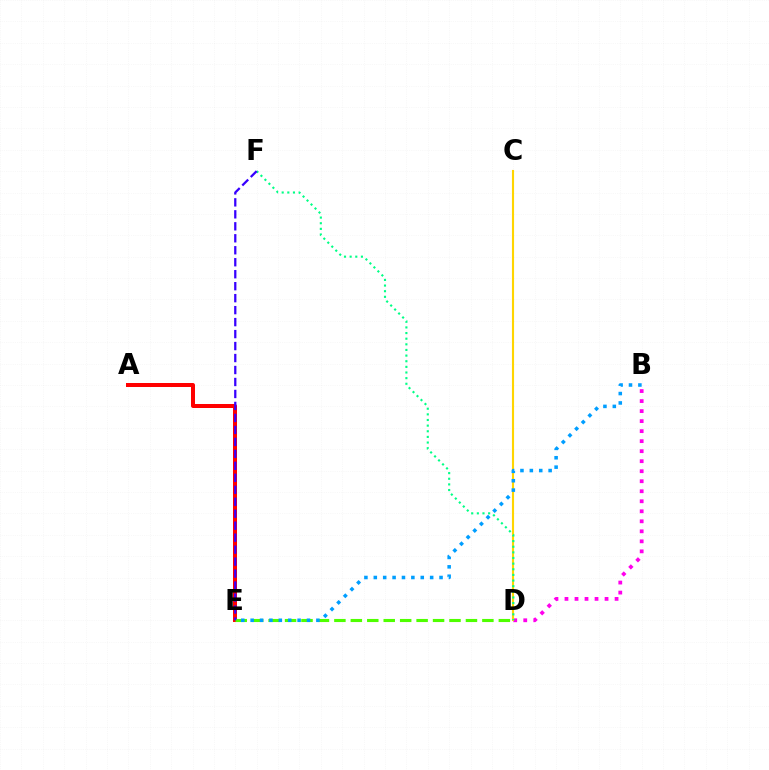{('A', 'E'): [{'color': '#ff0000', 'line_style': 'solid', 'thickness': 2.87}], ('B', 'D'): [{'color': '#ff00ed', 'line_style': 'dotted', 'thickness': 2.72}], ('D', 'E'): [{'color': '#4fff00', 'line_style': 'dashed', 'thickness': 2.23}], ('C', 'D'): [{'color': '#ffd500', 'line_style': 'solid', 'thickness': 1.53}], ('D', 'F'): [{'color': '#00ff86', 'line_style': 'dotted', 'thickness': 1.53}], ('E', 'F'): [{'color': '#3700ff', 'line_style': 'dashed', 'thickness': 1.63}], ('B', 'E'): [{'color': '#009eff', 'line_style': 'dotted', 'thickness': 2.55}]}